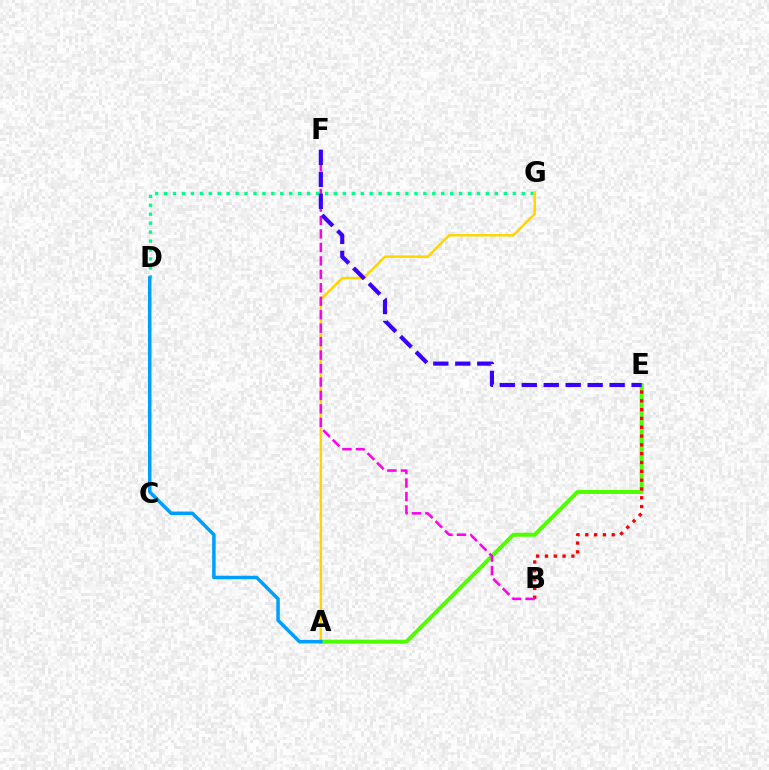{('D', 'G'): [{'color': '#00ff86', 'line_style': 'dotted', 'thickness': 2.43}], ('A', 'G'): [{'color': '#ffd500', 'line_style': 'solid', 'thickness': 1.76}], ('A', 'E'): [{'color': '#4fff00', 'line_style': 'solid', 'thickness': 2.88}], ('B', 'E'): [{'color': '#ff0000', 'line_style': 'dotted', 'thickness': 2.39}], ('B', 'F'): [{'color': '#ff00ed', 'line_style': 'dashed', 'thickness': 1.83}], ('A', 'D'): [{'color': '#009eff', 'line_style': 'solid', 'thickness': 2.52}], ('E', 'F'): [{'color': '#3700ff', 'line_style': 'dashed', 'thickness': 2.98}]}